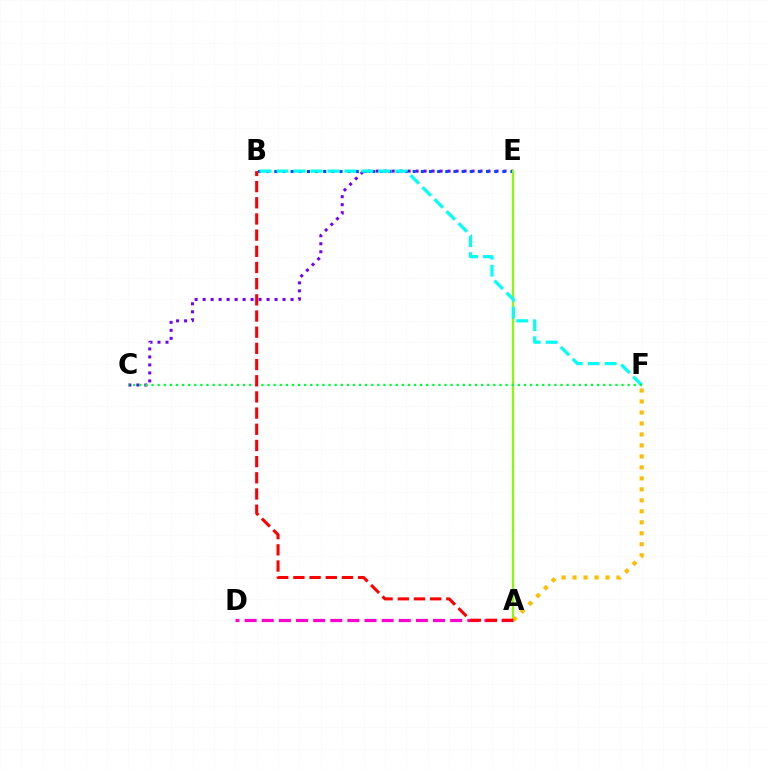{('C', 'E'): [{'color': '#7200ff', 'line_style': 'dotted', 'thickness': 2.17}], ('B', 'E'): [{'color': '#004bff', 'line_style': 'dotted', 'thickness': 2.21}], ('A', 'D'): [{'color': '#ff00cf', 'line_style': 'dashed', 'thickness': 2.33}], ('A', 'E'): [{'color': '#84ff00', 'line_style': 'solid', 'thickness': 1.56}], ('B', 'F'): [{'color': '#00fff6', 'line_style': 'dashed', 'thickness': 2.3}], ('C', 'F'): [{'color': '#00ff39', 'line_style': 'dotted', 'thickness': 1.66}], ('A', 'F'): [{'color': '#ffbd00', 'line_style': 'dotted', 'thickness': 2.98}], ('A', 'B'): [{'color': '#ff0000', 'line_style': 'dashed', 'thickness': 2.2}]}